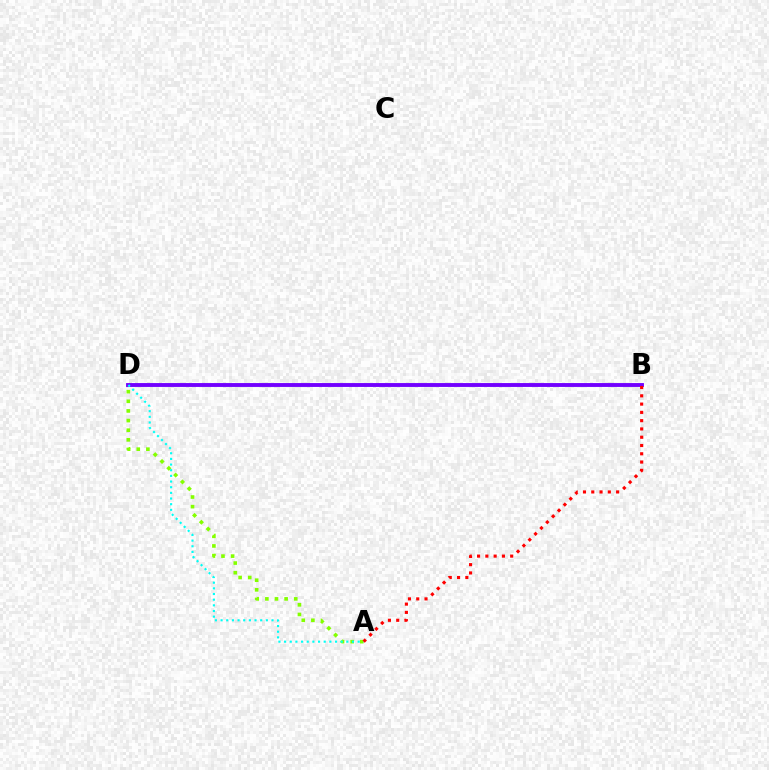{('B', 'D'): [{'color': '#7200ff', 'line_style': 'solid', 'thickness': 2.79}], ('A', 'D'): [{'color': '#84ff00', 'line_style': 'dotted', 'thickness': 2.62}, {'color': '#00fff6', 'line_style': 'dotted', 'thickness': 1.54}], ('A', 'B'): [{'color': '#ff0000', 'line_style': 'dotted', 'thickness': 2.25}]}